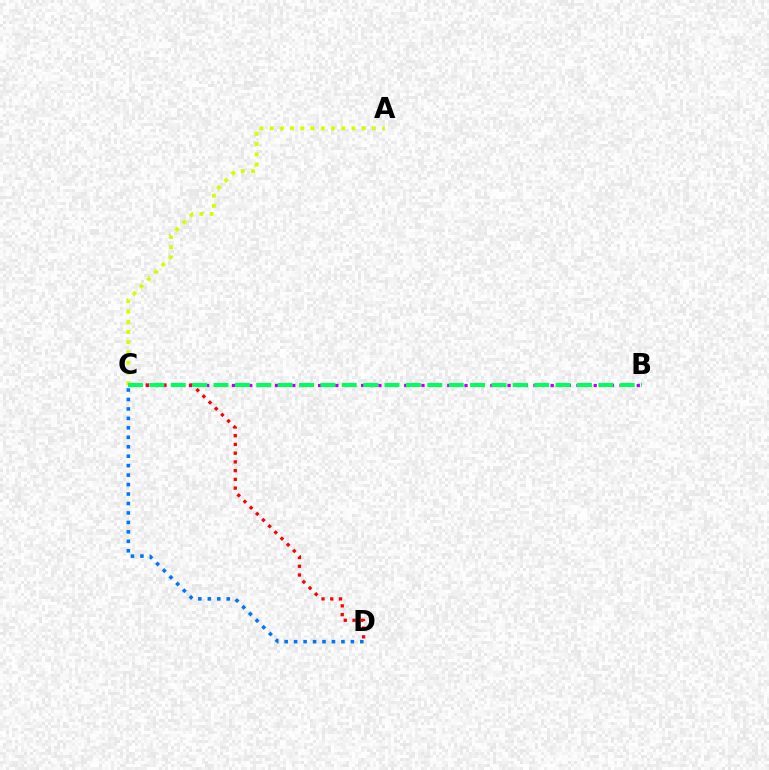{('B', 'C'): [{'color': '#b900ff', 'line_style': 'dotted', 'thickness': 2.34}, {'color': '#00ff5c', 'line_style': 'dashed', 'thickness': 2.9}], ('C', 'D'): [{'color': '#ff0000', 'line_style': 'dotted', 'thickness': 2.37}, {'color': '#0074ff', 'line_style': 'dotted', 'thickness': 2.57}], ('A', 'C'): [{'color': '#d1ff00', 'line_style': 'dotted', 'thickness': 2.78}]}